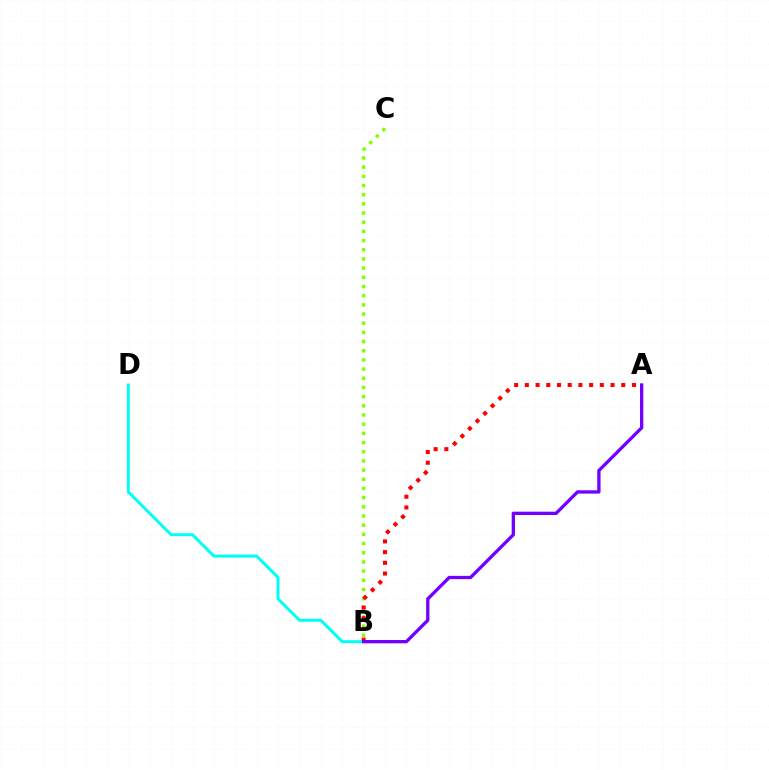{('B', 'C'): [{'color': '#84ff00', 'line_style': 'dotted', 'thickness': 2.49}], ('A', 'B'): [{'color': '#ff0000', 'line_style': 'dotted', 'thickness': 2.91}, {'color': '#7200ff', 'line_style': 'solid', 'thickness': 2.38}], ('B', 'D'): [{'color': '#00fff6', 'line_style': 'solid', 'thickness': 2.14}]}